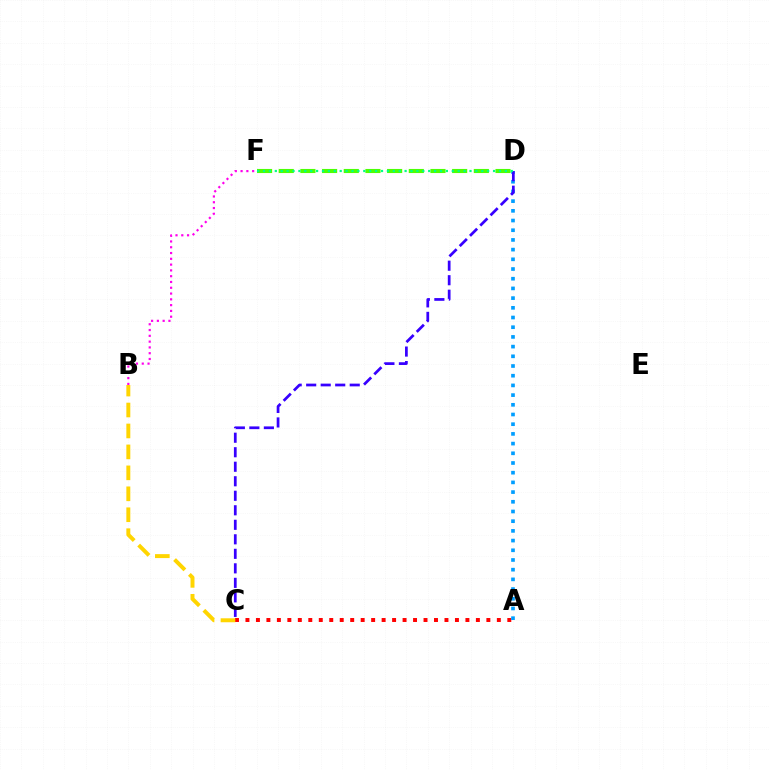{('A', 'C'): [{'color': '#ff0000', 'line_style': 'dotted', 'thickness': 2.85}], ('D', 'F'): [{'color': '#4fff00', 'line_style': 'dashed', 'thickness': 2.94}, {'color': '#00ff86', 'line_style': 'dotted', 'thickness': 1.6}], ('A', 'D'): [{'color': '#009eff', 'line_style': 'dotted', 'thickness': 2.64}], ('B', 'C'): [{'color': '#ffd500', 'line_style': 'dashed', 'thickness': 2.85}], ('C', 'D'): [{'color': '#3700ff', 'line_style': 'dashed', 'thickness': 1.97}], ('B', 'F'): [{'color': '#ff00ed', 'line_style': 'dotted', 'thickness': 1.57}]}